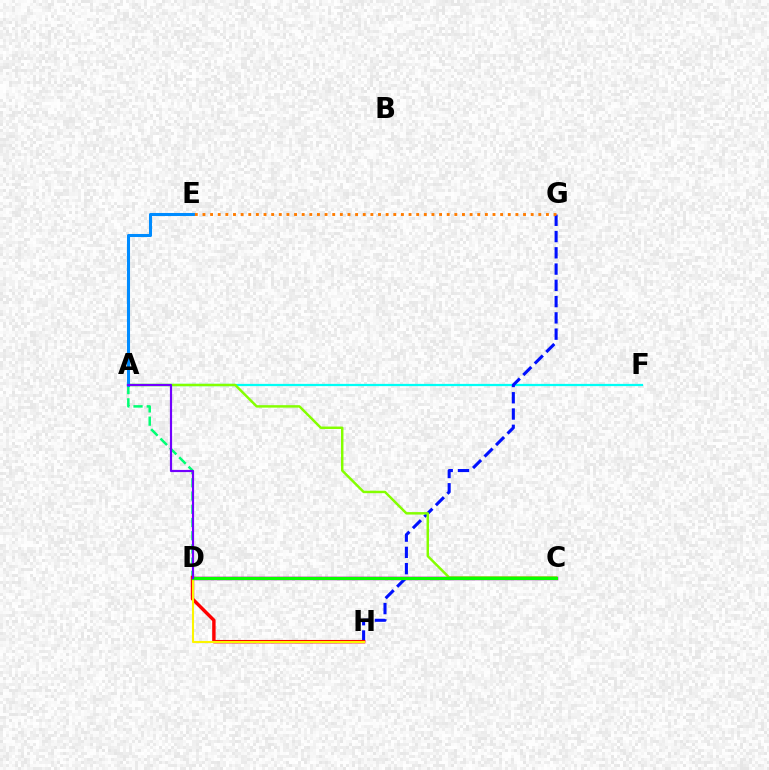{('C', 'D'): [{'color': '#ee00ff', 'line_style': 'solid', 'thickness': 2.5}, {'color': '#ff0094', 'line_style': 'solid', 'thickness': 1.63}, {'color': '#08ff00', 'line_style': 'solid', 'thickness': 2.31}], ('A', 'F'): [{'color': '#00fff6', 'line_style': 'solid', 'thickness': 1.61}], ('G', 'H'): [{'color': '#0010ff', 'line_style': 'dashed', 'thickness': 2.21}], ('A', 'D'): [{'color': '#00ff74', 'line_style': 'dashed', 'thickness': 1.8}, {'color': '#7200ff', 'line_style': 'solid', 'thickness': 1.57}], ('D', 'H'): [{'color': '#ff0000', 'line_style': 'solid', 'thickness': 2.45}, {'color': '#fcf500', 'line_style': 'solid', 'thickness': 1.5}], ('A', 'C'): [{'color': '#84ff00', 'line_style': 'solid', 'thickness': 1.77}], ('A', 'E'): [{'color': '#008cff', 'line_style': 'solid', 'thickness': 2.2}], ('E', 'G'): [{'color': '#ff7c00', 'line_style': 'dotted', 'thickness': 2.07}]}